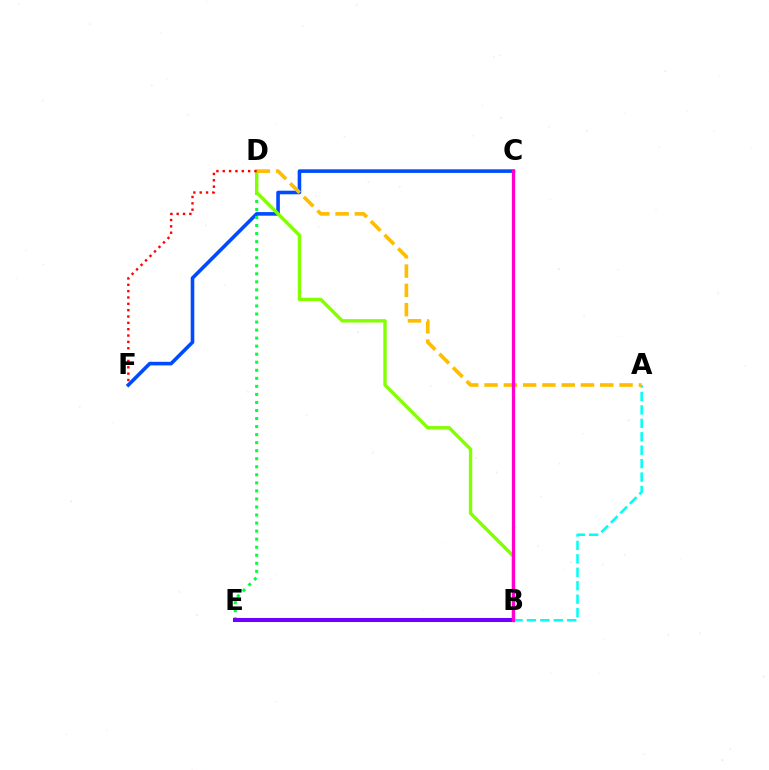{('C', 'F'): [{'color': '#004bff', 'line_style': 'solid', 'thickness': 2.59}], ('D', 'E'): [{'color': '#00ff39', 'line_style': 'dotted', 'thickness': 2.18}], ('B', 'D'): [{'color': '#84ff00', 'line_style': 'solid', 'thickness': 2.44}], ('B', 'E'): [{'color': '#7200ff', 'line_style': 'solid', 'thickness': 2.91}], ('A', 'B'): [{'color': '#00fff6', 'line_style': 'dashed', 'thickness': 1.82}], ('A', 'D'): [{'color': '#ffbd00', 'line_style': 'dashed', 'thickness': 2.62}], ('B', 'C'): [{'color': '#ff00cf', 'line_style': 'solid', 'thickness': 2.36}], ('D', 'F'): [{'color': '#ff0000', 'line_style': 'dotted', 'thickness': 1.72}]}